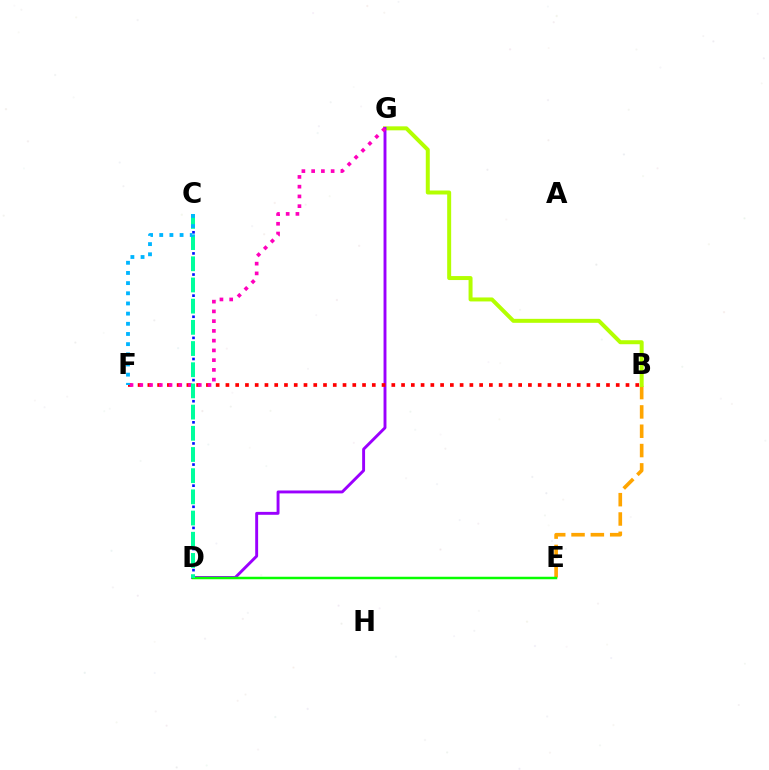{('B', 'E'): [{'color': '#ffa500', 'line_style': 'dashed', 'thickness': 2.62}], ('B', 'G'): [{'color': '#b3ff00', 'line_style': 'solid', 'thickness': 2.87}], ('D', 'G'): [{'color': '#9b00ff', 'line_style': 'solid', 'thickness': 2.1}], ('C', 'D'): [{'color': '#0010ff', 'line_style': 'dotted', 'thickness': 1.91}, {'color': '#00ff9d', 'line_style': 'dashed', 'thickness': 2.88}], ('B', 'F'): [{'color': '#ff0000', 'line_style': 'dotted', 'thickness': 2.65}], ('F', 'G'): [{'color': '#ff00bd', 'line_style': 'dotted', 'thickness': 2.65}], ('D', 'E'): [{'color': '#08ff00', 'line_style': 'solid', 'thickness': 1.79}], ('C', 'F'): [{'color': '#00b5ff', 'line_style': 'dotted', 'thickness': 2.76}]}